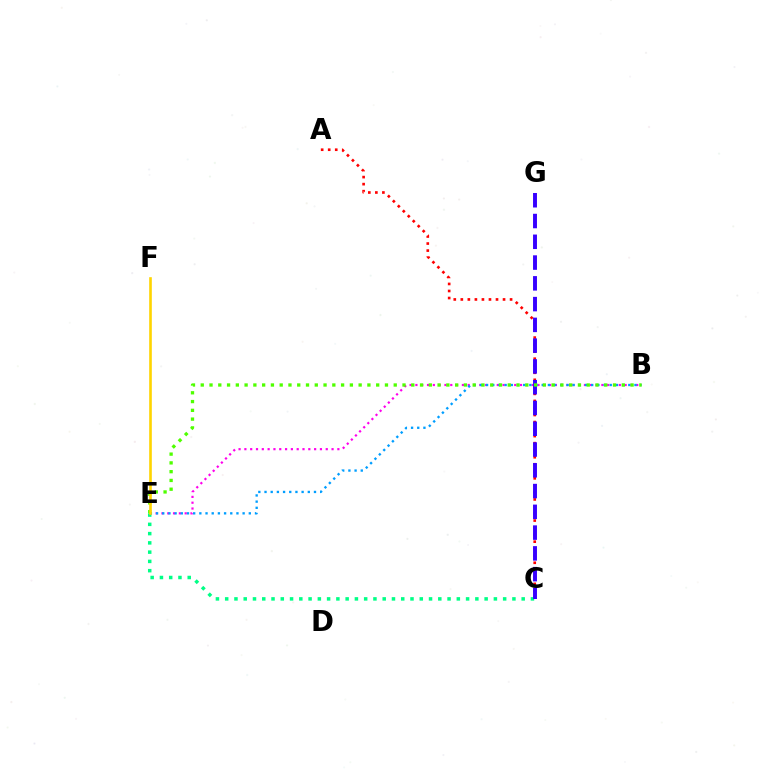{('A', 'C'): [{'color': '#ff0000', 'line_style': 'dotted', 'thickness': 1.91}], ('B', 'E'): [{'color': '#ff00ed', 'line_style': 'dotted', 'thickness': 1.58}, {'color': '#009eff', 'line_style': 'dotted', 'thickness': 1.68}, {'color': '#4fff00', 'line_style': 'dotted', 'thickness': 2.38}], ('C', 'E'): [{'color': '#00ff86', 'line_style': 'dotted', 'thickness': 2.52}], ('C', 'G'): [{'color': '#3700ff', 'line_style': 'dashed', 'thickness': 2.82}], ('E', 'F'): [{'color': '#ffd500', 'line_style': 'solid', 'thickness': 1.89}]}